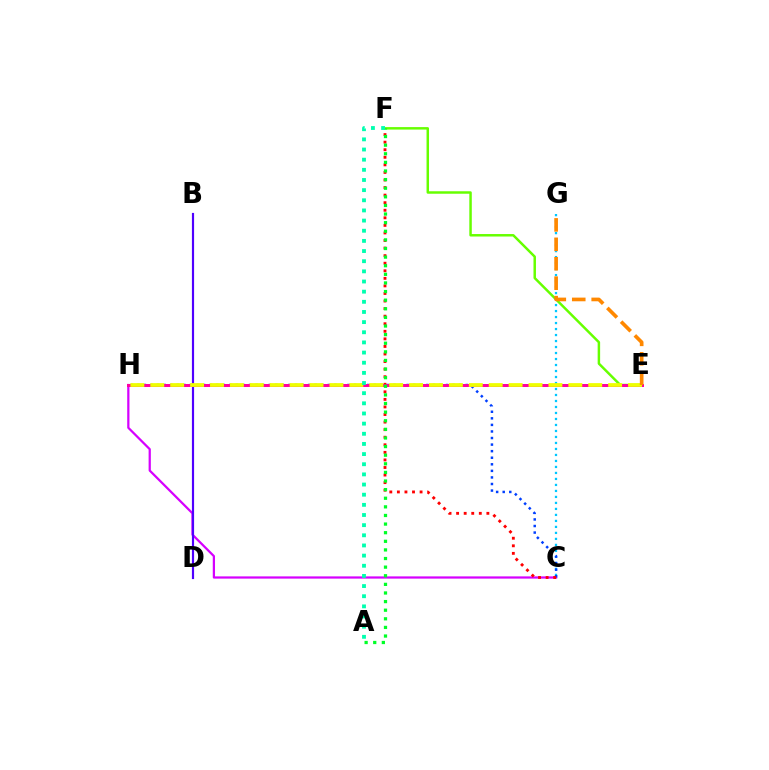{('E', 'F'): [{'color': '#66ff00', 'line_style': 'solid', 'thickness': 1.78}], ('C', 'H'): [{'color': '#d600ff', 'line_style': 'solid', 'thickness': 1.61}, {'color': '#003fff', 'line_style': 'dotted', 'thickness': 1.78}], ('C', 'G'): [{'color': '#00c7ff', 'line_style': 'dotted', 'thickness': 1.63}], ('C', 'F'): [{'color': '#ff0000', 'line_style': 'dotted', 'thickness': 2.06}], ('B', 'D'): [{'color': '#4f00ff', 'line_style': 'solid', 'thickness': 1.56}], ('E', 'H'): [{'color': '#ff00a0', 'line_style': 'solid', 'thickness': 2.15}, {'color': '#eeff00', 'line_style': 'dashed', 'thickness': 2.7}], ('A', 'F'): [{'color': '#00ff27', 'line_style': 'dotted', 'thickness': 2.34}, {'color': '#00ffaf', 'line_style': 'dotted', 'thickness': 2.76}], ('E', 'G'): [{'color': '#ff8800', 'line_style': 'dashed', 'thickness': 2.64}]}